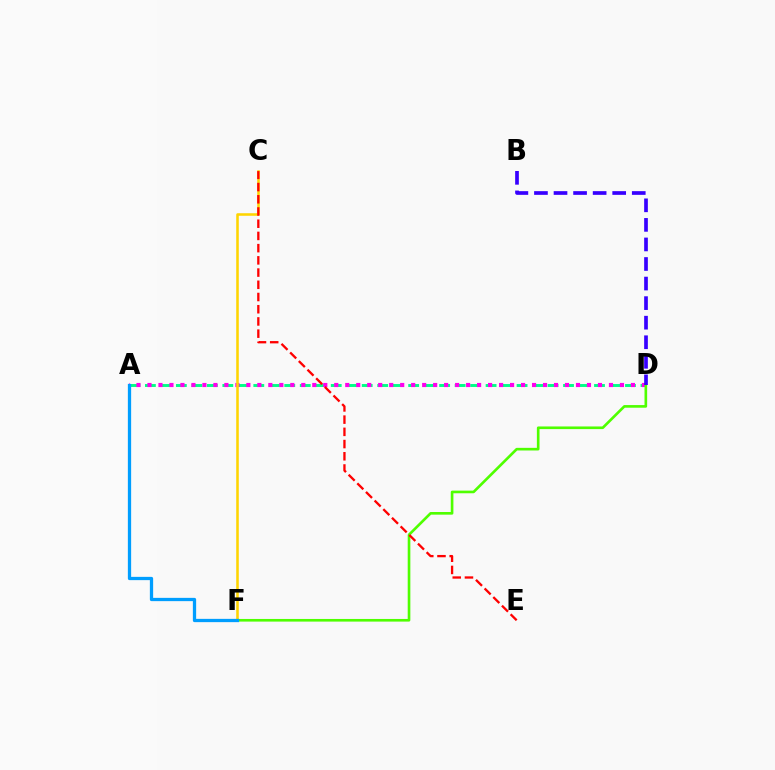{('A', 'D'): [{'color': '#00ff86', 'line_style': 'dashed', 'thickness': 2.1}, {'color': '#ff00ed', 'line_style': 'dotted', 'thickness': 2.99}], ('C', 'F'): [{'color': '#ffd500', 'line_style': 'solid', 'thickness': 1.84}], ('D', 'F'): [{'color': '#4fff00', 'line_style': 'solid', 'thickness': 1.9}], ('B', 'D'): [{'color': '#3700ff', 'line_style': 'dashed', 'thickness': 2.66}], ('C', 'E'): [{'color': '#ff0000', 'line_style': 'dashed', 'thickness': 1.66}], ('A', 'F'): [{'color': '#009eff', 'line_style': 'solid', 'thickness': 2.36}]}